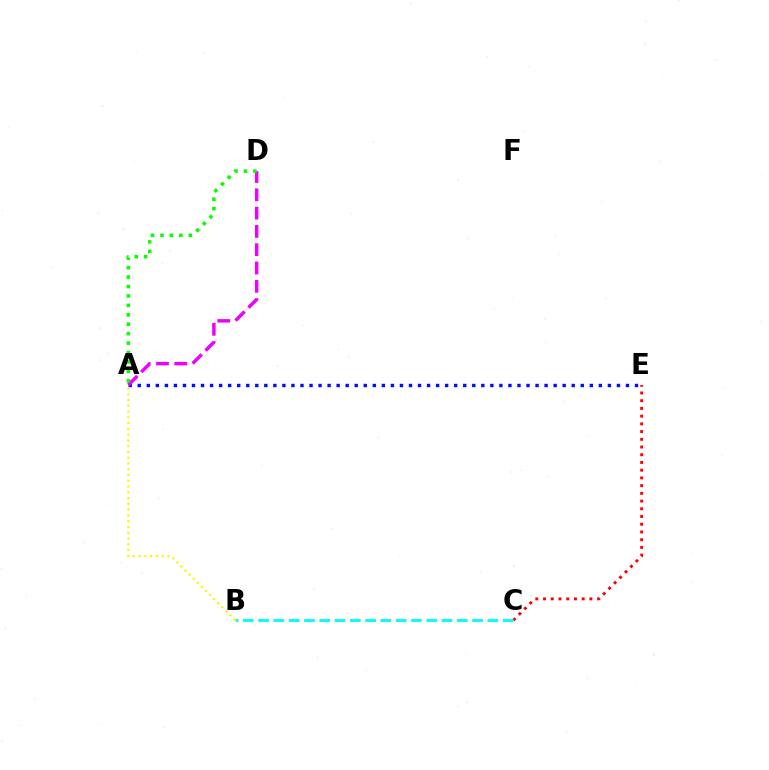{('A', 'E'): [{'color': '#0010ff', 'line_style': 'dotted', 'thickness': 2.46}], ('C', 'E'): [{'color': '#ff0000', 'line_style': 'dotted', 'thickness': 2.1}], ('B', 'C'): [{'color': '#00fff6', 'line_style': 'dashed', 'thickness': 2.08}], ('A', 'B'): [{'color': '#fcf500', 'line_style': 'dotted', 'thickness': 1.57}], ('A', 'D'): [{'color': '#ee00ff', 'line_style': 'dashed', 'thickness': 2.49}, {'color': '#08ff00', 'line_style': 'dotted', 'thickness': 2.56}]}